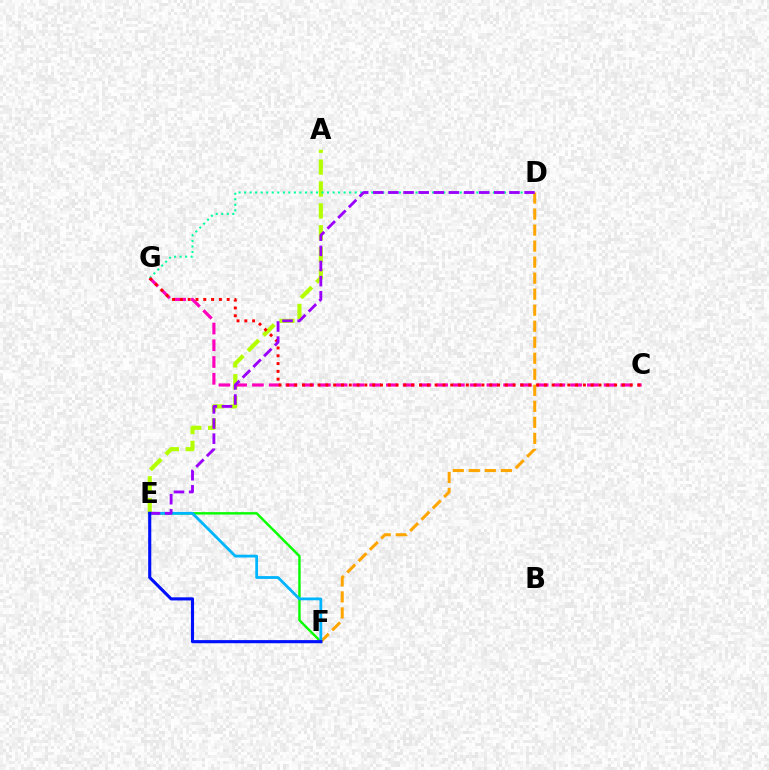{('D', 'F'): [{'color': '#ffa500', 'line_style': 'dashed', 'thickness': 2.18}], ('E', 'F'): [{'color': '#08ff00', 'line_style': 'solid', 'thickness': 1.74}, {'color': '#00b5ff', 'line_style': 'solid', 'thickness': 2.01}, {'color': '#0010ff', 'line_style': 'solid', 'thickness': 2.25}], ('A', 'E'): [{'color': '#b3ff00', 'line_style': 'dashed', 'thickness': 2.97}], ('C', 'G'): [{'color': '#ff00bd', 'line_style': 'dashed', 'thickness': 2.28}, {'color': '#ff0000', 'line_style': 'dotted', 'thickness': 2.12}], ('D', 'G'): [{'color': '#00ff9d', 'line_style': 'dotted', 'thickness': 1.5}], ('D', 'E'): [{'color': '#9b00ff', 'line_style': 'dashed', 'thickness': 2.06}]}